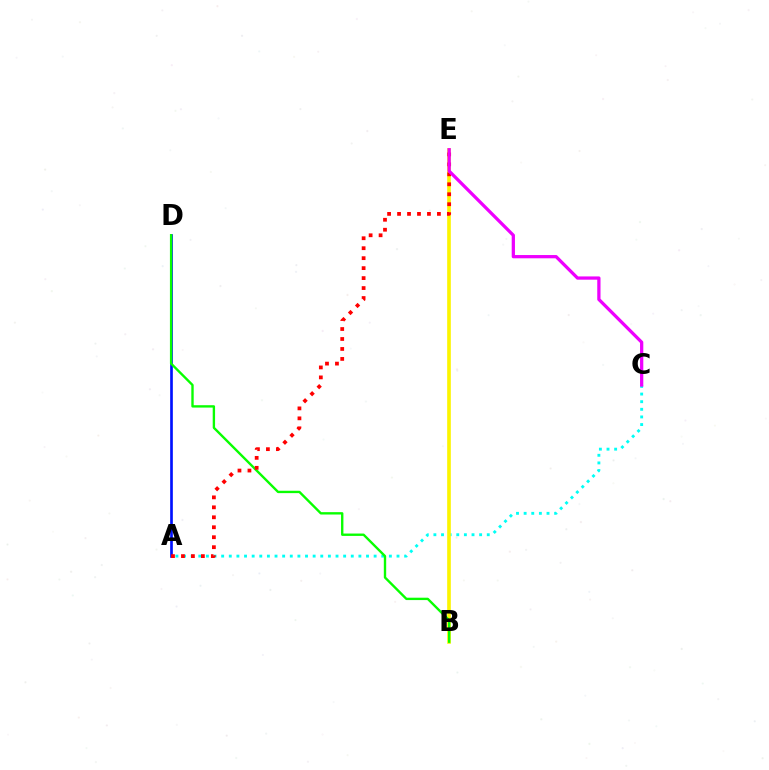{('A', 'C'): [{'color': '#00fff6', 'line_style': 'dotted', 'thickness': 2.07}], ('A', 'D'): [{'color': '#0010ff', 'line_style': 'solid', 'thickness': 1.92}], ('B', 'E'): [{'color': '#fcf500', 'line_style': 'solid', 'thickness': 2.62}], ('B', 'D'): [{'color': '#08ff00', 'line_style': 'solid', 'thickness': 1.71}], ('A', 'E'): [{'color': '#ff0000', 'line_style': 'dotted', 'thickness': 2.71}], ('C', 'E'): [{'color': '#ee00ff', 'line_style': 'solid', 'thickness': 2.35}]}